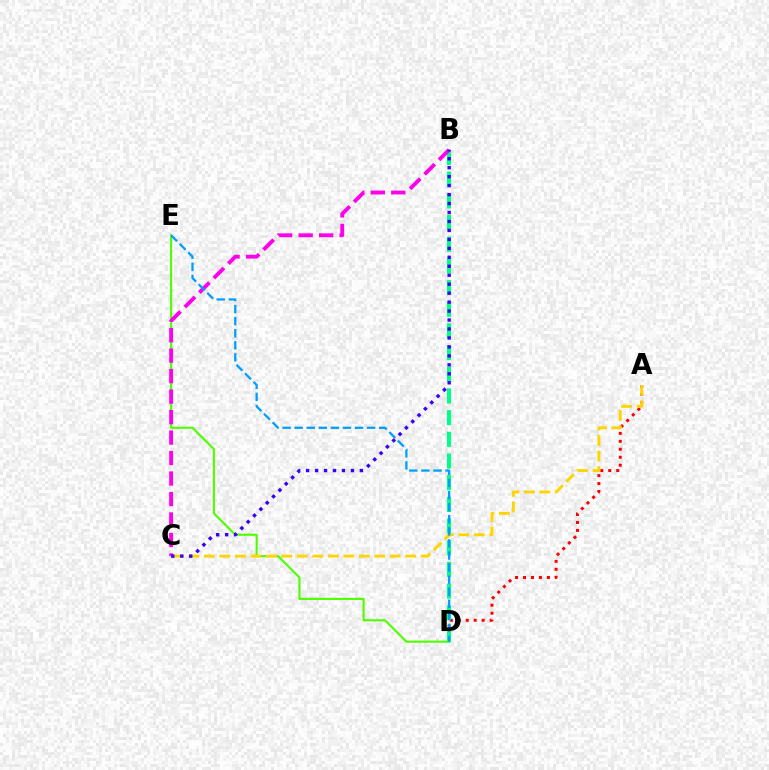{('A', 'D'): [{'color': '#ff0000', 'line_style': 'dotted', 'thickness': 2.16}], ('D', 'E'): [{'color': '#4fff00', 'line_style': 'solid', 'thickness': 1.53}, {'color': '#009eff', 'line_style': 'dashed', 'thickness': 1.64}], ('B', 'D'): [{'color': '#00ff86', 'line_style': 'dashed', 'thickness': 2.94}], ('B', 'C'): [{'color': '#ff00ed', 'line_style': 'dashed', 'thickness': 2.78}, {'color': '#3700ff', 'line_style': 'dotted', 'thickness': 2.43}], ('A', 'C'): [{'color': '#ffd500', 'line_style': 'dashed', 'thickness': 2.1}]}